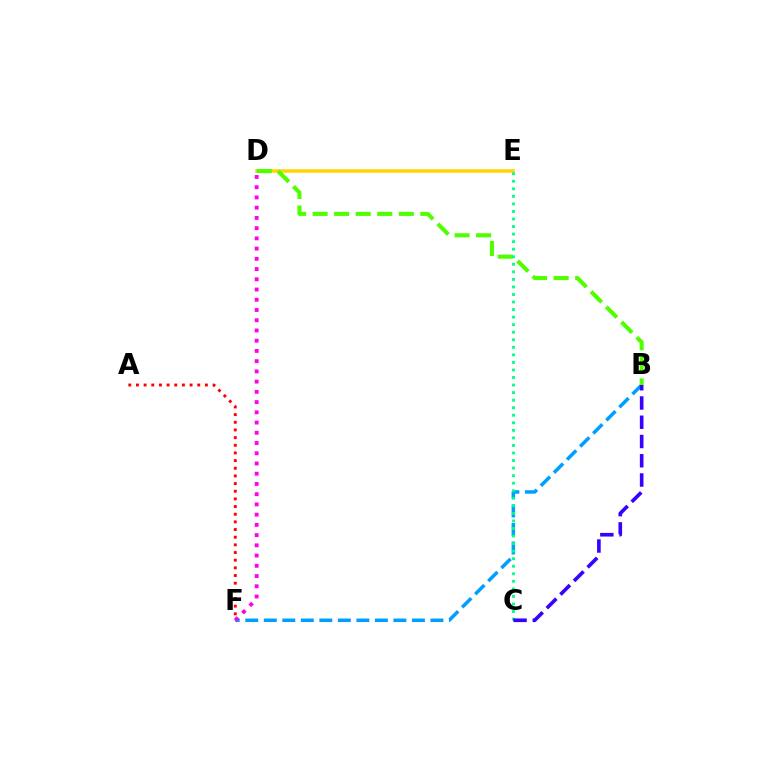{('B', 'F'): [{'color': '#009eff', 'line_style': 'dashed', 'thickness': 2.52}], ('D', 'E'): [{'color': '#ffd500', 'line_style': 'solid', 'thickness': 2.56}], ('B', 'D'): [{'color': '#4fff00', 'line_style': 'dashed', 'thickness': 2.93}], ('C', 'E'): [{'color': '#00ff86', 'line_style': 'dotted', 'thickness': 2.05}], ('A', 'F'): [{'color': '#ff0000', 'line_style': 'dotted', 'thickness': 2.08}], ('D', 'F'): [{'color': '#ff00ed', 'line_style': 'dotted', 'thickness': 2.78}], ('B', 'C'): [{'color': '#3700ff', 'line_style': 'dashed', 'thickness': 2.62}]}